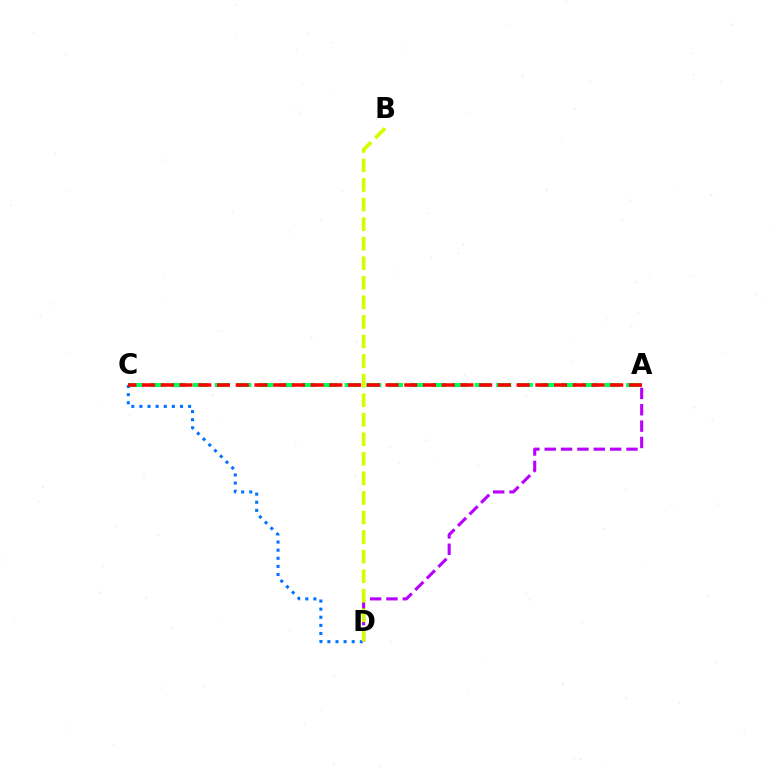{('A', 'C'): [{'color': '#00ff5c', 'line_style': 'dashed', 'thickness': 2.94}, {'color': '#ff0000', 'line_style': 'dashed', 'thickness': 2.54}], ('A', 'D'): [{'color': '#b900ff', 'line_style': 'dashed', 'thickness': 2.22}], ('C', 'D'): [{'color': '#0074ff', 'line_style': 'dotted', 'thickness': 2.2}], ('B', 'D'): [{'color': '#d1ff00', 'line_style': 'dashed', 'thickness': 2.66}]}